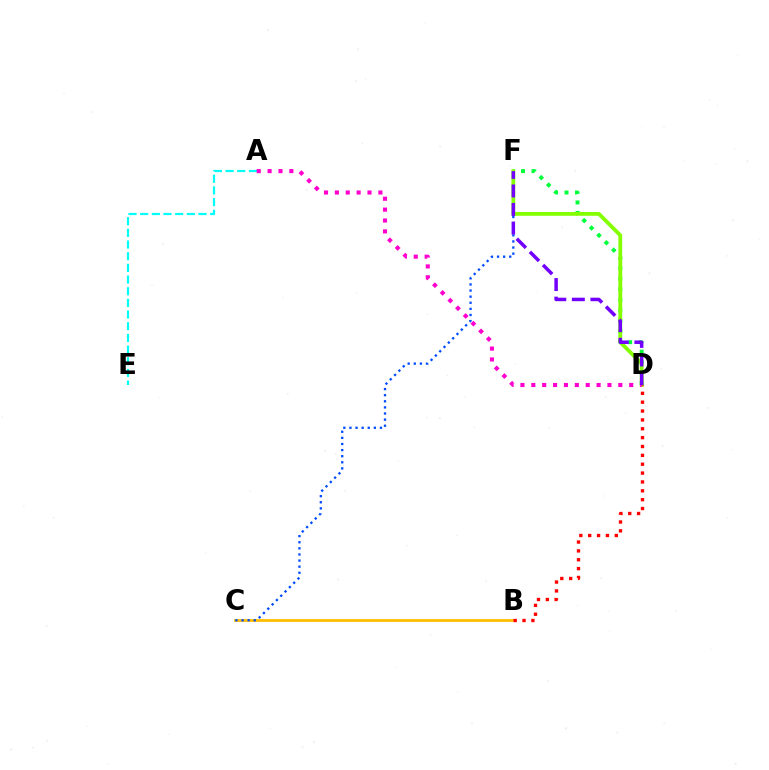{('B', 'C'): [{'color': '#ffbd00', 'line_style': 'solid', 'thickness': 2.0}], ('D', 'F'): [{'color': '#00ff39', 'line_style': 'dotted', 'thickness': 2.84}, {'color': '#84ff00', 'line_style': 'solid', 'thickness': 2.74}, {'color': '#7200ff', 'line_style': 'dashed', 'thickness': 2.52}], ('A', 'E'): [{'color': '#00fff6', 'line_style': 'dashed', 'thickness': 1.59}], ('C', 'F'): [{'color': '#004bff', 'line_style': 'dotted', 'thickness': 1.66}], ('B', 'D'): [{'color': '#ff0000', 'line_style': 'dotted', 'thickness': 2.41}], ('A', 'D'): [{'color': '#ff00cf', 'line_style': 'dotted', 'thickness': 2.96}]}